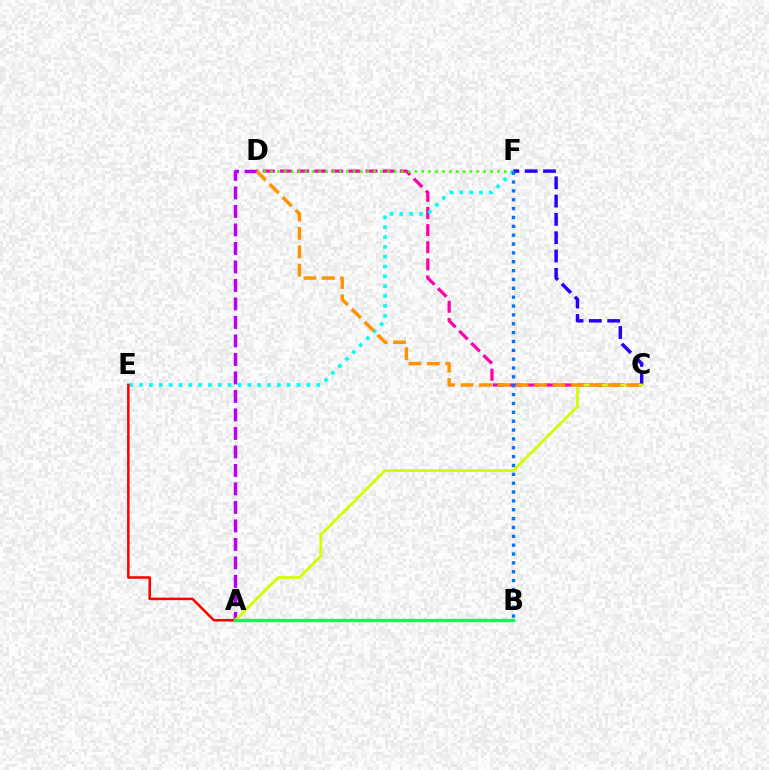{('A', 'D'): [{'color': '#b900ff', 'line_style': 'dashed', 'thickness': 2.51}], ('C', 'D'): [{'color': '#ff00ac', 'line_style': 'dashed', 'thickness': 2.33}, {'color': '#ff9400', 'line_style': 'dashed', 'thickness': 2.5}], ('D', 'F'): [{'color': '#3dff00', 'line_style': 'dotted', 'thickness': 1.87}], ('C', 'F'): [{'color': '#2500ff', 'line_style': 'dashed', 'thickness': 2.49}], ('E', 'F'): [{'color': '#00fff6', 'line_style': 'dotted', 'thickness': 2.67}], ('A', 'C'): [{'color': '#d1ff00', 'line_style': 'solid', 'thickness': 2.04}], ('A', 'E'): [{'color': '#ff0000', 'line_style': 'solid', 'thickness': 1.82}], ('A', 'B'): [{'color': '#00ff5c', 'line_style': 'solid', 'thickness': 2.43}], ('B', 'F'): [{'color': '#0074ff', 'line_style': 'dotted', 'thickness': 2.41}]}